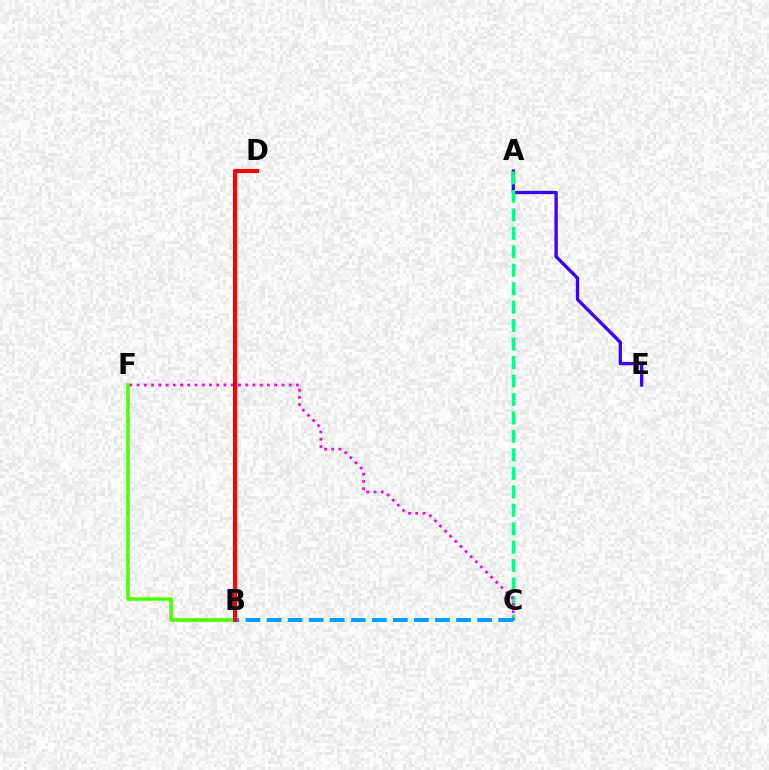{('B', 'F'): [{'color': '#4fff00', 'line_style': 'solid', 'thickness': 2.54}], ('B', 'D'): [{'color': '#ffd500', 'line_style': 'dotted', 'thickness': 1.82}, {'color': '#ff0000', 'line_style': 'solid', 'thickness': 2.97}], ('A', 'E'): [{'color': '#3700ff', 'line_style': 'solid', 'thickness': 2.37}], ('A', 'C'): [{'color': '#00ff86', 'line_style': 'dashed', 'thickness': 2.51}], ('C', 'F'): [{'color': '#ff00ed', 'line_style': 'dotted', 'thickness': 1.97}], ('B', 'C'): [{'color': '#009eff', 'line_style': 'dashed', 'thickness': 2.86}]}